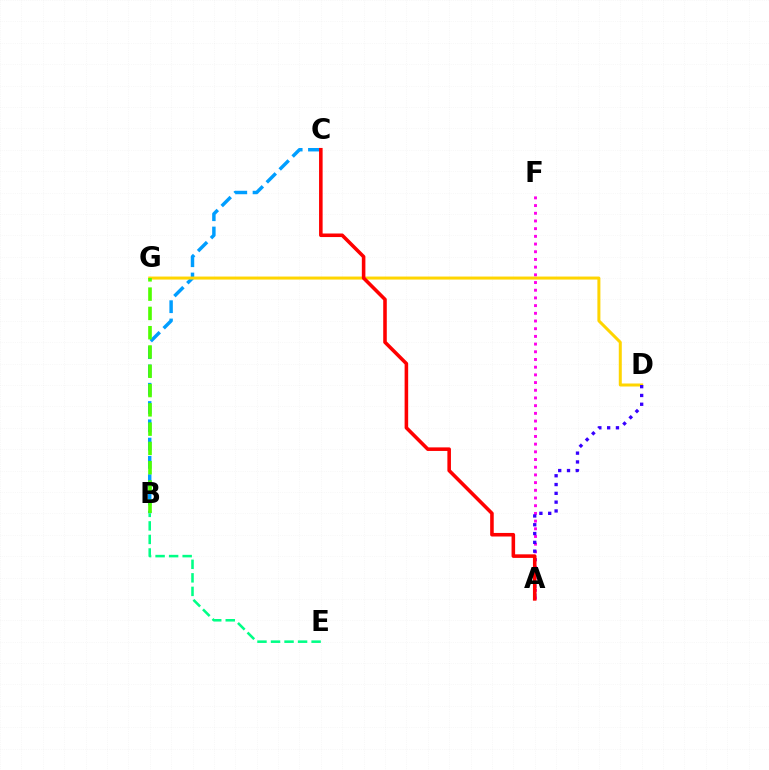{('B', 'C'): [{'color': '#009eff', 'line_style': 'dashed', 'thickness': 2.48}], ('D', 'G'): [{'color': '#ffd500', 'line_style': 'solid', 'thickness': 2.17}], ('A', 'F'): [{'color': '#ff00ed', 'line_style': 'dotted', 'thickness': 2.09}], ('A', 'D'): [{'color': '#3700ff', 'line_style': 'dotted', 'thickness': 2.39}], ('A', 'C'): [{'color': '#ff0000', 'line_style': 'solid', 'thickness': 2.57}], ('B', 'E'): [{'color': '#00ff86', 'line_style': 'dashed', 'thickness': 1.84}], ('B', 'G'): [{'color': '#4fff00', 'line_style': 'dashed', 'thickness': 2.62}]}